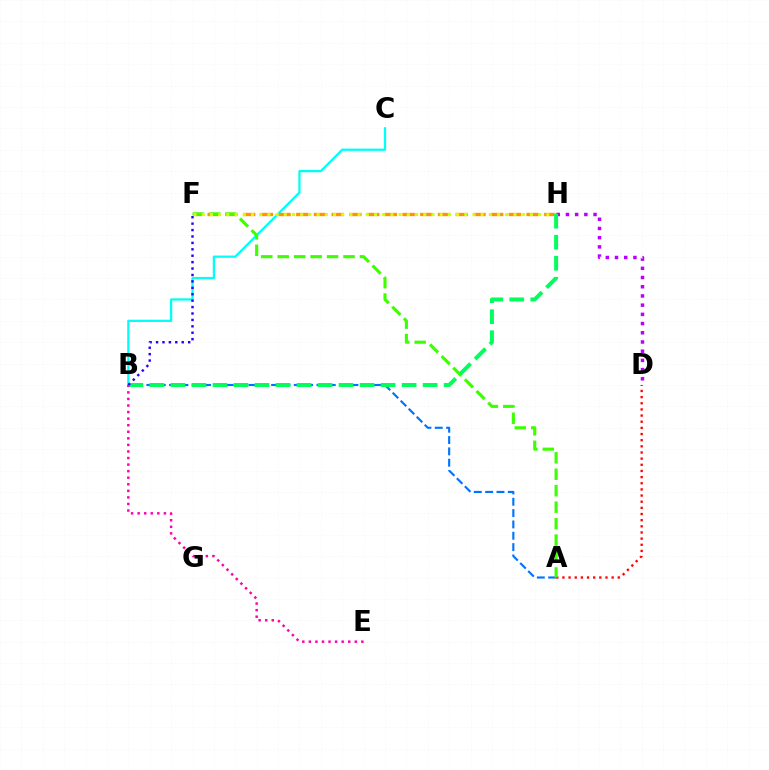{('A', 'D'): [{'color': '#ff0000', 'line_style': 'dotted', 'thickness': 1.67}], ('B', 'C'): [{'color': '#00fff6', 'line_style': 'solid', 'thickness': 1.63}], ('F', 'H'): [{'color': '#ff9400', 'line_style': 'dashed', 'thickness': 2.41}, {'color': '#d1ff00', 'line_style': 'dotted', 'thickness': 2.23}], ('A', 'B'): [{'color': '#0074ff', 'line_style': 'dashed', 'thickness': 1.54}], ('A', 'F'): [{'color': '#3dff00', 'line_style': 'dashed', 'thickness': 2.24}], ('D', 'H'): [{'color': '#b900ff', 'line_style': 'dotted', 'thickness': 2.5}], ('B', 'H'): [{'color': '#00ff5c', 'line_style': 'dashed', 'thickness': 2.85}], ('B', 'F'): [{'color': '#2500ff', 'line_style': 'dotted', 'thickness': 1.74}], ('B', 'E'): [{'color': '#ff00ac', 'line_style': 'dotted', 'thickness': 1.78}]}